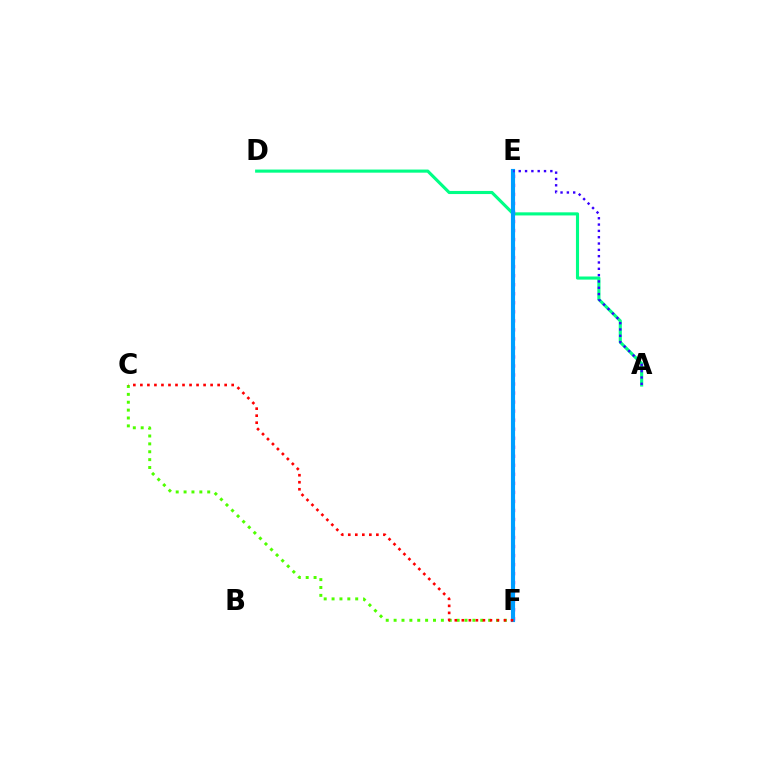{('A', 'D'): [{'color': '#00ff86', 'line_style': 'solid', 'thickness': 2.24}], ('E', 'F'): [{'color': '#ffd500', 'line_style': 'solid', 'thickness': 2.17}, {'color': '#ff00ed', 'line_style': 'dotted', 'thickness': 2.45}, {'color': '#009eff', 'line_style': 'solid', 'thickness': 2.98}], ('C', 'F'): [{'color': '#4fff00', 'line_style': 'dotted', 'thickness': 2.14}, {'color': '#ff0000', 'line_style': 'dotted', 'thickness': 1.91}], ('A', 'E'): [{'color': '#3700ff', 'line_style': 'dotted', 'thickness': 1.72}]}